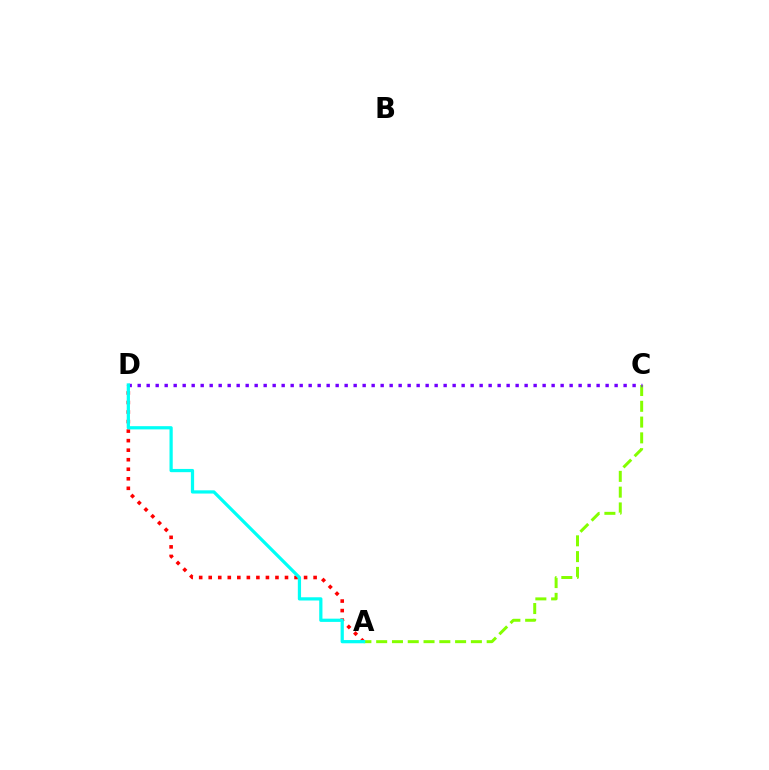{('A', 'C'): [{'color': '#84ff00', 'line_style': 'dashed', 'thickness': 2.14}], ('A', 'D'): [{'color': '#ff0000', 'line_style': 'dotted', 'thickness': 2.59}, {'color': '#00fff6', 'line_style': 'solid', 'thickness': 2.33}], ('C', 'D'): [{'color': '#7200ff', 'line_style': 'dotted', 'thickness': 2.44}]}